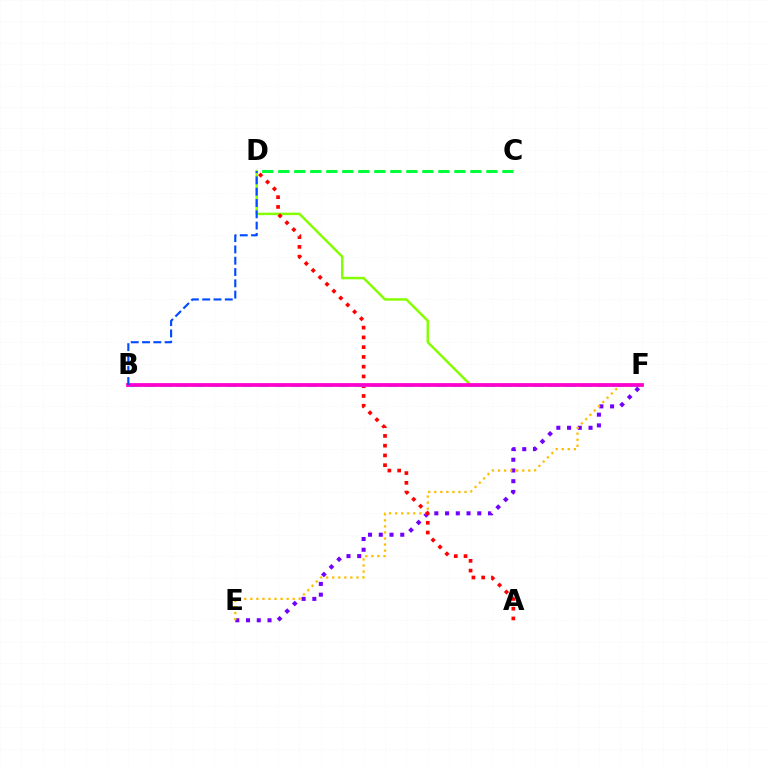{('E', 'F'): [{'color': '#7200ff', 'line_style': 'dotted', 'thickness': 2.92}, {'color': '#ffbd00', 'line_style': 'dotted', 'thickness': 1.64}], ('C', 'D'): [{'color': '#00ff39', 'line_style': 'dashed', 'thickness': 2.18}], ('D', 'F'): [{'color': '#84ff00', 'line_style': 'solid', 'thickness': 1.78}], ('A', 'D'): [{'color': '#ff0000', 'line_style': 'dotted', 'thickness': 2.65}], ('B', 'F'): [{'color': '#00fff6', 'line_style': 'dashed', 'thickness': 2.19}, {'color': '#ff00cf', 'line_style': 'solid', 'thickness': 2.7}], ('B', 'D'): [{'color': '#004bff', 'line_style': 'dashed', 'thickness': 1.54}]}